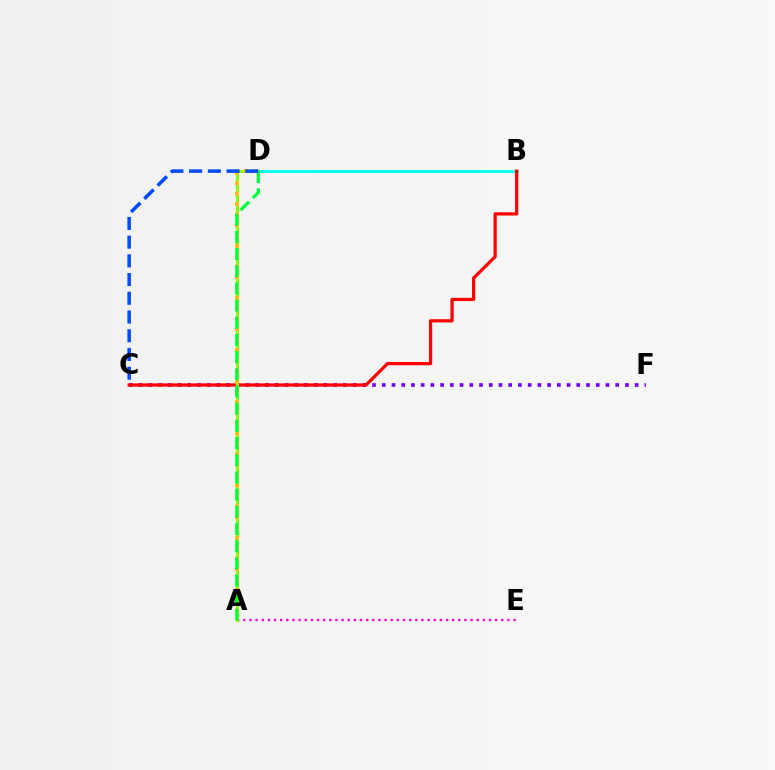{('A', 'E'): [{'color': '#ff00cf', 'line_style': 'dotted', 'thickness': 1.67}], ('C', 'F'): [{'color': '#7200ff', 'line_style': 'dotted', 'thickness': 2.64}], ('B', 'D'): [{'color': '#00fff6', 'line_style': 'solid', 'thickness': 2.05}], ('B', 'C'): [{'color': '#ff0000', 'line_style': 'solid', 'thickness': 2.33}], ('A', 'D'): [{'color': '#84ff00', 'line_style': 'solid', 'thickness': 2.15}, {'color': '#ffbd00', 'line_style': 'dotted', 'thickness': 2.83}, {'color': '#00ff39', 'line_style': 'dashed', 'thickness': 2.33}], ('C', 'D'): [{'color': '#004bff', 'line_style': 'dashed', 'thickness': 2.54}]}